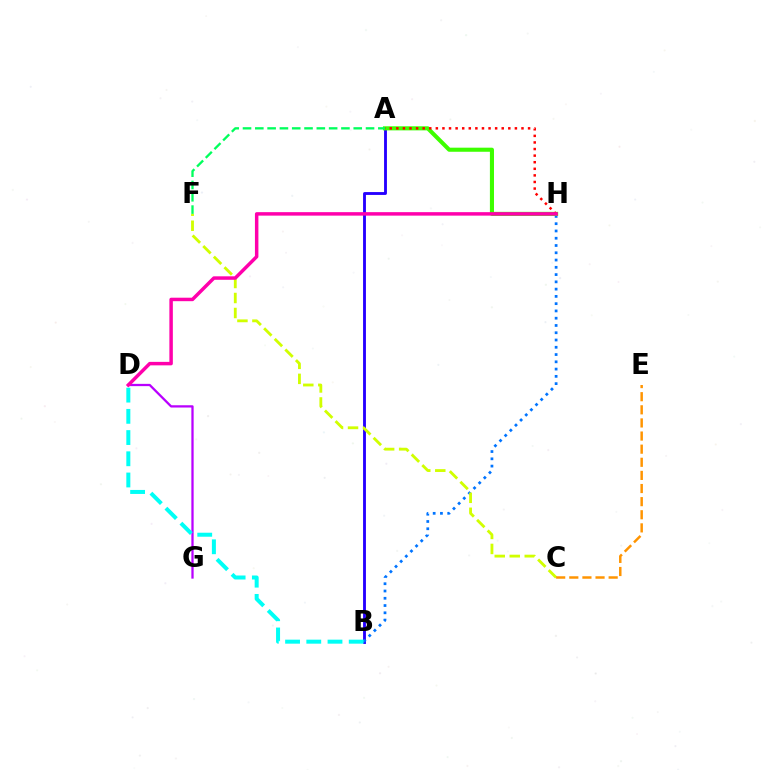{('D', 'G'): [{'color': '#b900ff', 'line_style': 'solid', 'thickness': 1.64}], ('A', 'B'): [{'color': '#2500ff', 'line_style': 'solid', 'thickness': 2.06}], ('B', 'H'): [{'color': '#0074ff', 'line_style': 'dotted', 'thickness': 1.98}], ('A', 'H'): [{'color': '#3dff00', 'line_style': 'solid', 'thickness': 2.94}, {'color': '#ff0000', 'line_style': 'dotted', 'thickness': 1.79}], ('C', 'F'): [{'color': '#d1ff00', 'line_style': 'dashed', 'thickness': 2.04}], ('D', 'H'): [{'color': '#ff00ac', 'line_style': 'solid', 'thickness': 2.5}], ('A', 'F'): [{'color': '#00ff5c', 'line_style': 'dashed', 'thickness': 1.67}], ('C', 'E'): [{'color': '#ff9400', 'line_style': 'dashed', 'thickness': 1.78}], ('B', 'D'): [{'color': '#00fff6', 'line_style': 'dashed', 'thickness': 2.88}]}